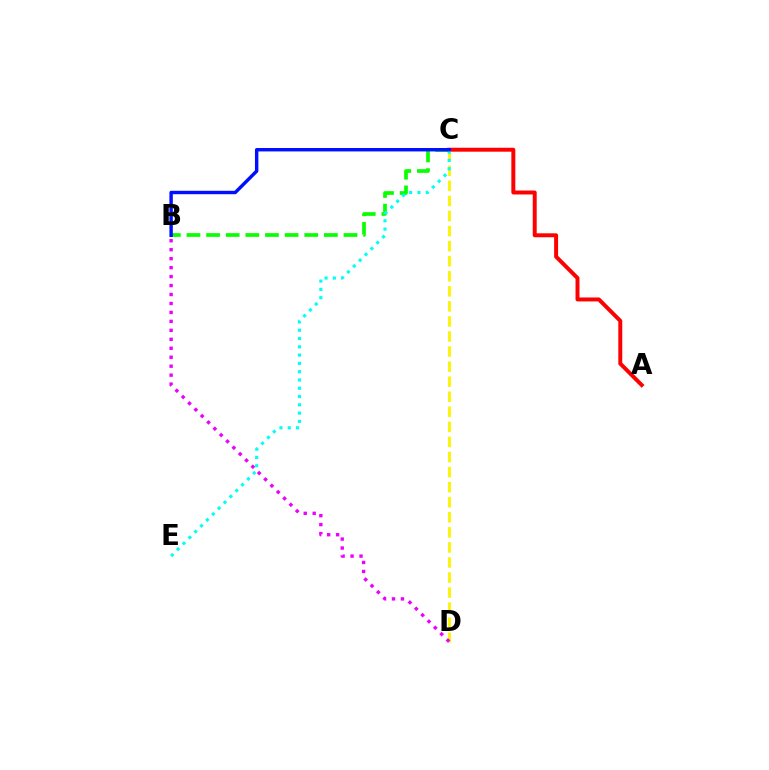{('B', 'C'): [{'color': '#08ff00', 'line_style': 'dashed', 'thickness': 2.67}, {'color': '#0010ff', 'line_style': 'solid', 'thickness': 2.46}], ('A', 'C'): [{'color': '#ff0000', 'line_style': 'solid', 'thickness': 2.85}], ('C', 'D'): [{'color': '#fcf500', 'line_style': 'dashed', 'thickness': 2.05}], ('C', 'E'): [{'color': '#00fff6', 'line_style': 'dotted', 'thickness': 2.25}], ('B', 'D'): [{'color': '#ee00ff', 'line_style': 'dotted', 'thickness': 2.43}]}